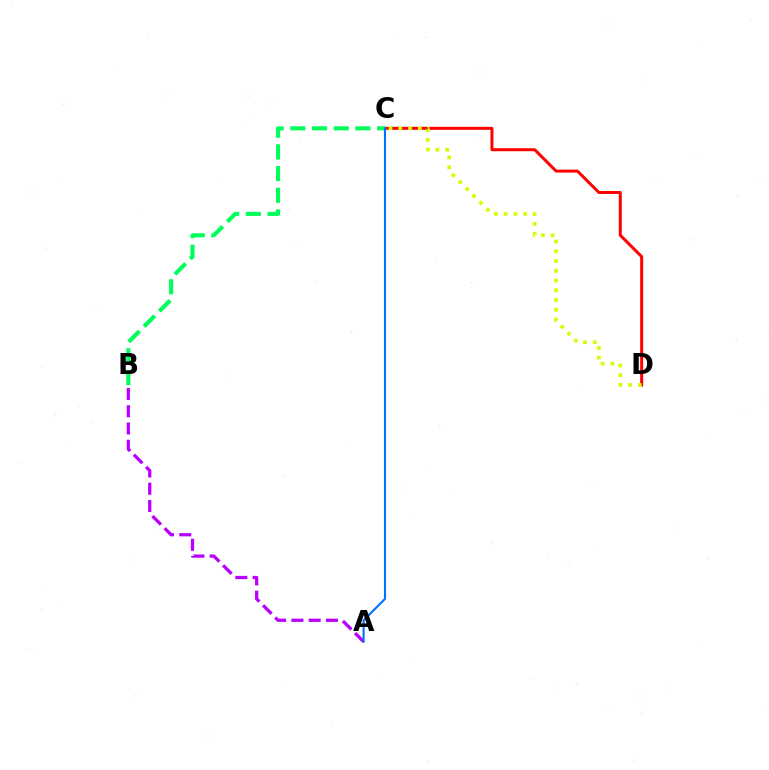{('A', 'B'): [{'color': '#b900ff', 'line_style': 'dashed', 'thickness': 2.34}], ('C', 'D'): [{'color': '#ff0000', 'line_style': 'solid', 'thickness': 2.14}, {'color': '#d1ff00', 'line_style': 'dotted', 'thickness': 2.65}], ('B', 'C'): [{'color': '#00ff5c', 'line_style': 'dashed', 'thickness': 2.94}], ('A', 'C'): [{'color': '#0074ff', 'line_style': 'solid', 'thickness': 1.52}]}